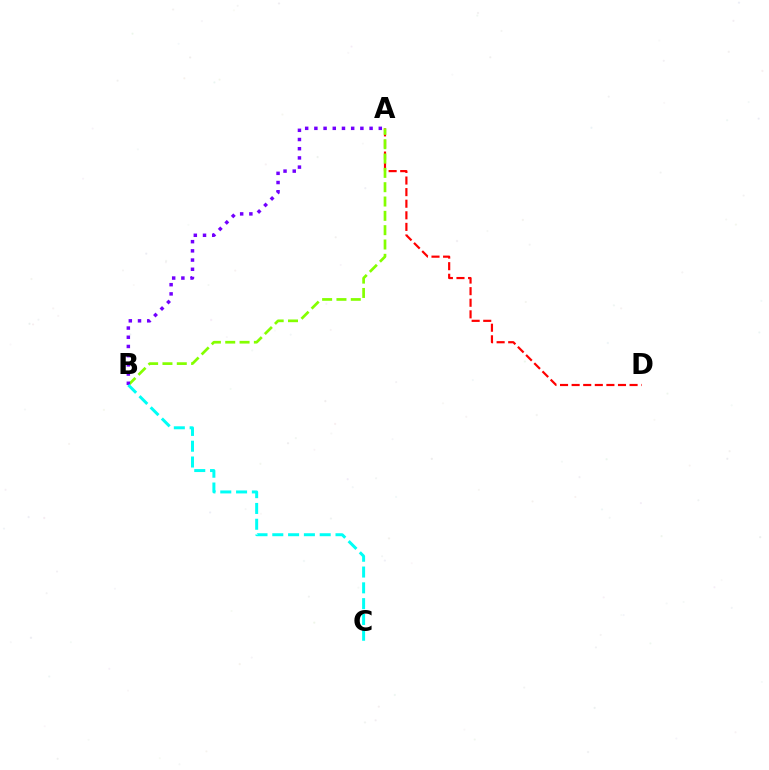{('A', 'D'): [{'color': '#ff0000', 'line_style': 'dashed', 'thickness': 1.57}], ('A', 'B'): [{'color': '#84ff00', 'line_style': 'dashed', 'thickness': 1.95}, {'color': '#7200ff', 'line_style': 'dotted', 'thickness': 2.5}], ('B', 'C'): [{'color': '#00fff6', 'line_style': 'dashed', 'thickness': 2.15}]}